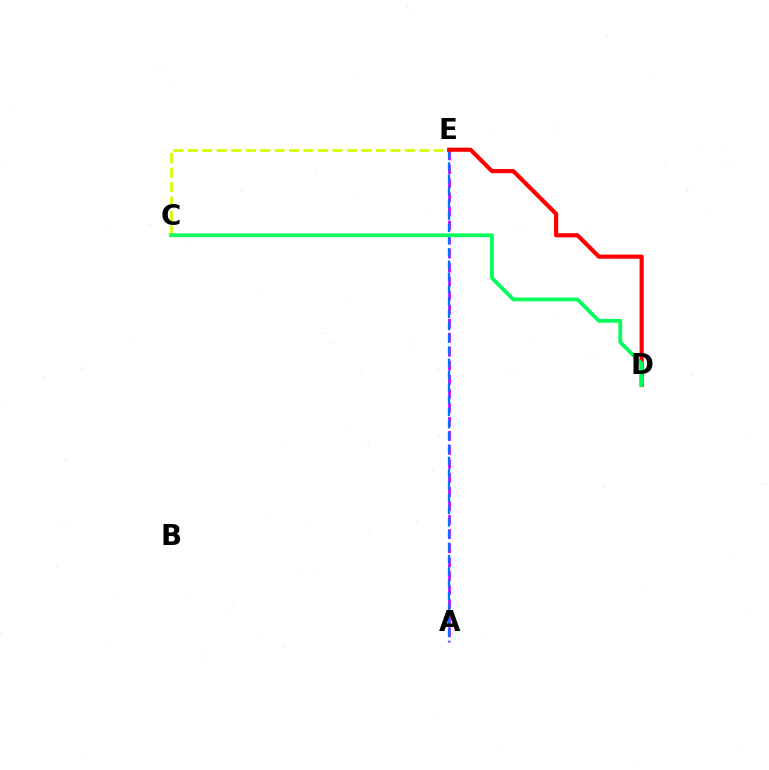{('C', 'E'): [{'color': '#d1ff00', 'line_style': 'dashed', 'thickness': 1.97}], ('A', 'E'): [{'color': '#b900ff', 'line_style': 'dashed', 'thickness': 1.91}, {'color': '#0074ff', 'line_style': 'dashed', 'thickness': 1.67}], ('D', 'E'): [{'color': '#ff0000', 'line_style': 'solid', 'thickness': 2.99}], ('C', 'D'): [{'color': '#00ff5c', 'line_style': 'solid', 'thickness': 2.71}]}